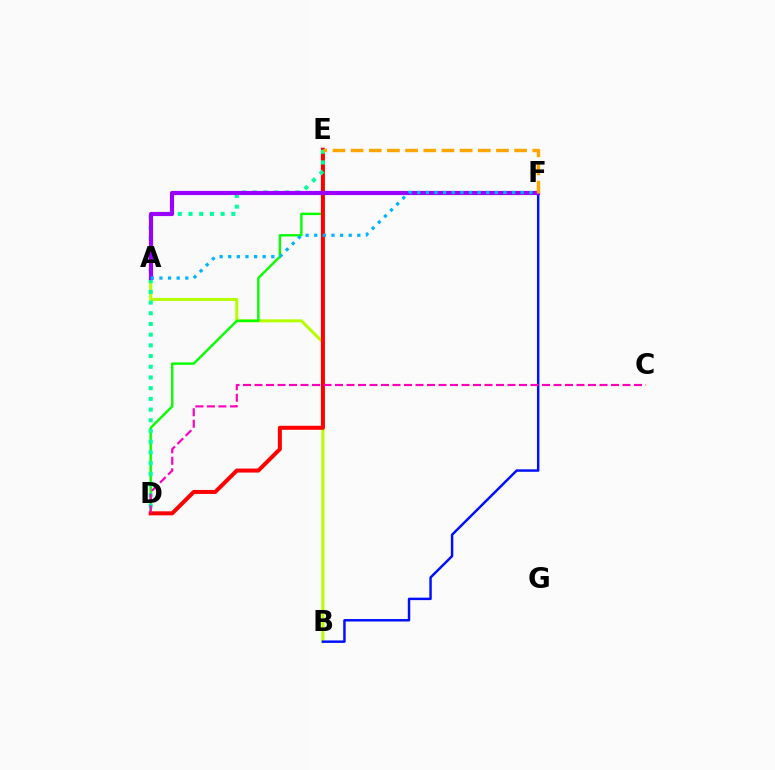{('A', 'B'): [{'color': '#b3ff00', 'line_style': 'solid', 'thickness': 2.16}], ('D', 'E'): [{'color': '#08ff00', 'line_style': 'solid', 'thickness': 1.74}, {'color': '#ff0000', 'line_style': 'solid', 'thickness': 2.89}, {'color': '#00ff9d', 'line_style': 'dotted', 'thickness': 2.91}], ('B', 'F'): [{'color': '#0010ff', 'line_style': 'solid', 'thickness': 1.77}], ('A', 'F'): [{'color': '#9b00ff', 'line_style': 'solid', 'thickness': 2.99}, {'color': '#00b5ff', 'line_style': 'dotted', 'thickness': 2.34}], ('C', 'D'): [{'color': '#ff00bd', 'line_style': 'dashed', 'thickness': 1.56}], ('E', 'F'): [{'color': '#ffa500', 'line_style': 'dashed', 'thickness': 2.47}]}